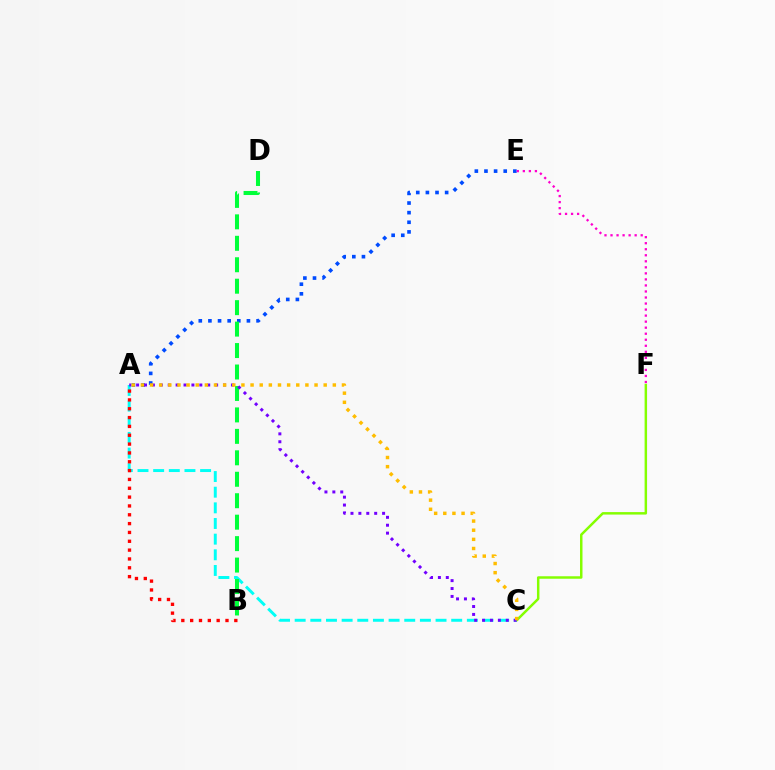{('C', 'F'): [{'color': '#84ff00', 'line_style': 'solid', 'thickness': 1.78}], ('A', 'C'): [{'color': '#00fff6', 'line_style': 'dashed', 'thickness': 2.13}, {'color': '#7200ff', 'line_style': 'dotted', 'thickness': 2.15}, {'color': '#ffbd00', 'line_style': 'dotted', 'thickness': 2.48}], ('A', 'E'): [{'color': '#004bff', 'line_style': 'dotted', 'thickness': 2.62}], ('B', 'D'): [{'color': '#00ff39', 'line_style': 'dashed', 'thickness': 2.91}], ('A', 'B'): [{'color': '#ff0000', 'line_style': 'dotted', 'thickness': 2.4}], ('E', 'F'): [{'color': '#ff00cf', 'line_style': 'dotted', 'thickness': 1.64}]}